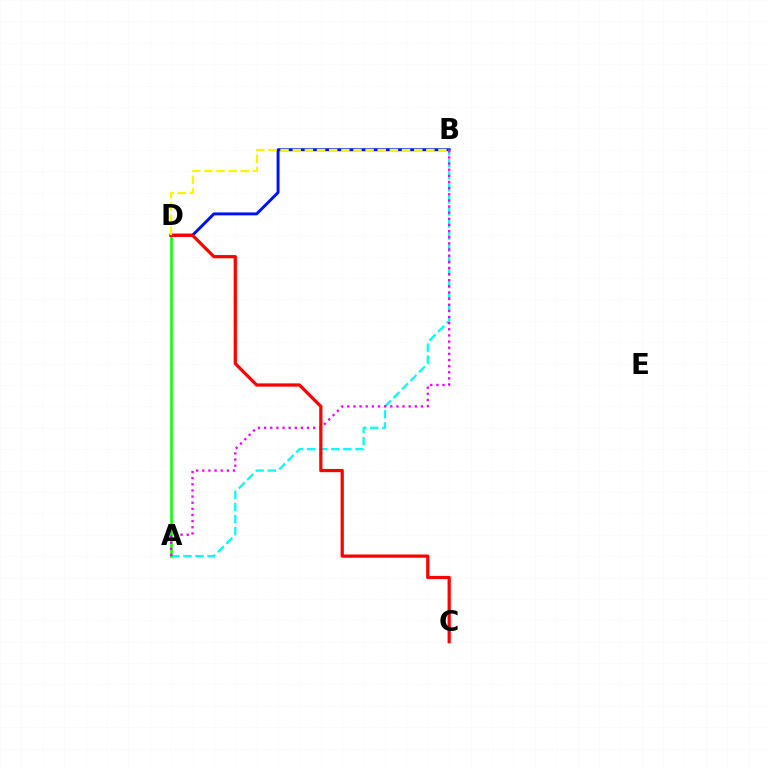{('B', 'D'): [{'color': '#0010ff', 'line_style': 'solid', 'thickness': 2.11}, {'color': '#fcf500', 'line_style': 'dashed', 'thickness': 1.65}], ('A', 'B'): [{'color': '#00fff6', 'line_style': 'dashed', 'thickness': 1.64}, {'color': '#ee00ff', 'line_style': 'dotted', 'thickness': 1.67}], ('A', 'D'): [{'color': '#08ff00', 'line_style': 'solid', 'thickness': 1.81}], ('C', 'D'): [{'color': '#ff0000', 'line_style': 'solid', 'thickness': 2.32}]}